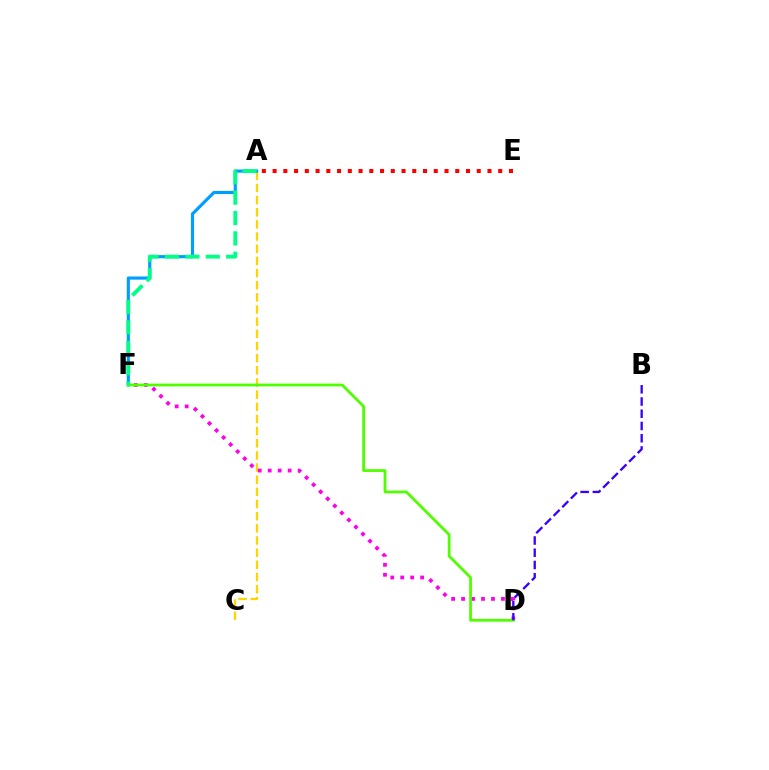{('A', 'E'): [{'color': '#ff0000', 'line_style': 'dotted', 'thickness': 2.92}], ('A', 'C'): [{'color': '#ffd500', 'line_style': 'dashed', 'thickness': 1.65}], ('A', 'F'): [{'color': '#009eff', 'line_style': 'solid', 'thickness': 2.27}, {'color': '#00ff86', 'line_style': 'dashed', 'thickness': 2.77}], ('D', 'F'): [{'color': '#ff00ed', 'line_style': 'dotted', 'thickness': 2.71}, {'color': '#4fff00', 'line_style': 'solid', 'thickness': 2.0}], ('B', 'D'): [{'color': '#3700ff', 'line_style': 'dashed', 'thickness': 1.66}]}